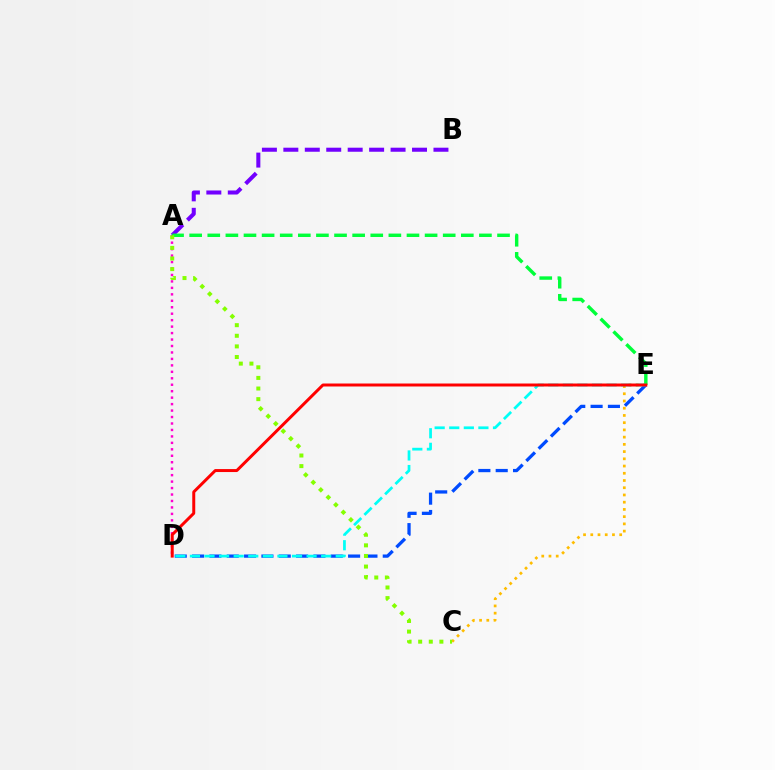{('C', 'E'): [{'color': '#ffbd00', 'line_style': 'dotted', 'thickness': 1.96}], ('A', 'B'): [{'color': '#7200ff', 'line_style': 'dashed', 'thickness': 2.91}], ('A', 'D'): [{'color': '#ff00cf', 'line_style': 'dotted', 'thickness': 1.75}], ('A', 'E'): [{'color': '#00ff39', 'line_style': 'dashed', 'thickness': 2.46}], ('D', 'E'): [{'color': '#004bff', 'line_style': 'dashed', 'thickness': 2.35}, {'color': '#00fff6', 'line_style': 'dashed', 'thickness': 1.98}, {'color': '#ff0000', 'line_style': 'solid', 'thickness': 2.14}], ('A', 'C'): [{'color': '#84ff00', 'line_style': 'dotted', 'thickness': 2.88}]}